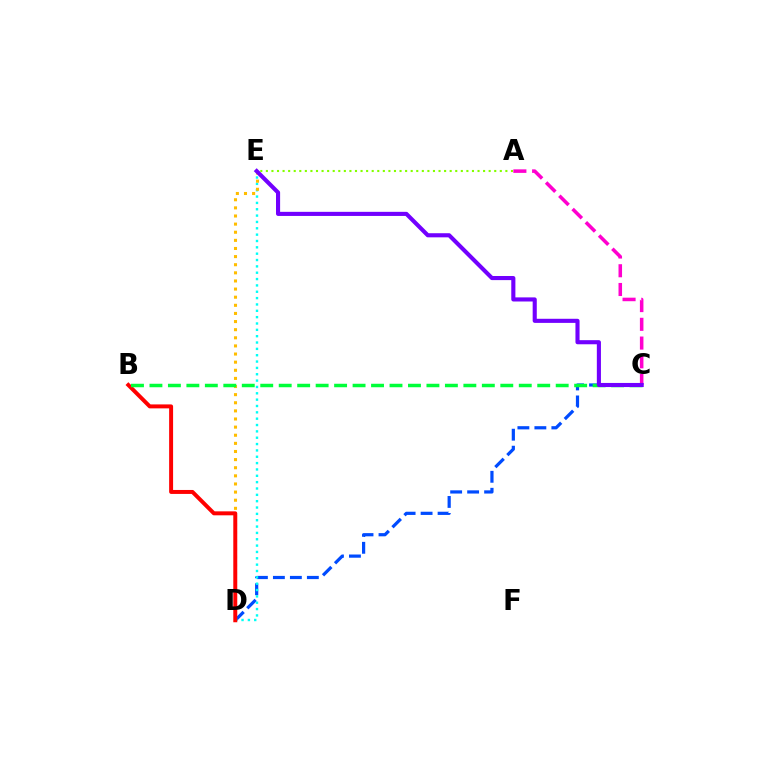{('C', 'D'): [{'color': '#004bff', 'line_style': 'dashed', 'thickness': 2.31}], ('D', 'E'): [{'color': '#00fff6', 'line_style': 'dotted', 'thickness': 1.72}, {'color': '#ffbd00', 'line_style': 'dotted', 'thickness': 2.21}], ('B', 'D'): [{'color': '#ff0000', 'line_style': 'solid', 'thickness': 2.85}], ('A', 'C'): [{'color': '#ff00cf', 'line_style': 'dashed', 'thickness': 2.55}], ('B', 'C'): [{'color': '#00ff39', 'line_style': 'dashed', 'thickness': 2.51}], ('C', 'E'): [{'color': '#7200ff', 'line_style': 'solid', 'thickness': 2.96}], ('A', 'E'): [{'color': '#84ff00', 'line_style': 'dotted', 'thickness': 1.51}]}